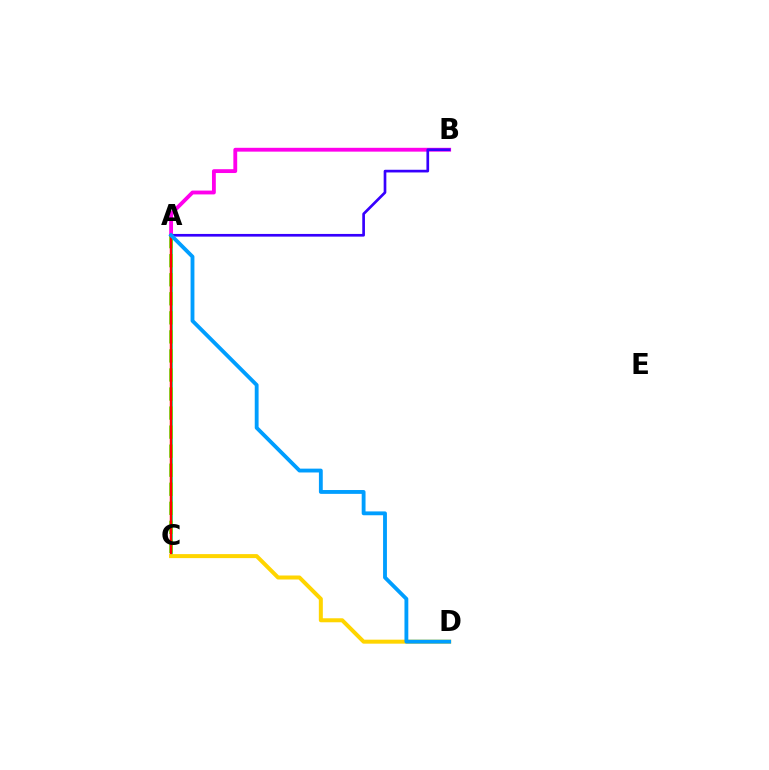{('A', 'C'): [{'color': '#00ff86', 'line_style': 'solid', 'thickness': 1.98}, {'color': '#4fff00', 'line_style': 'dashed', 'thickness': 2.59}, {'color': '#ff0000', 'line_style': 'solid', 'thickness': 1.76}], ('A', 'B'): [{'color': '#ff00ed', 'line_style': 'solid', 'thickness': 2.76}, {'color': '#3700ff', 'line_style': 'solid', 'thickness': 1.93}], ('C', 'D'): [{'color': '#ffd500', 'line_style': 'solid', 'thickness': 2.88}], ('A', 'D'): [{'color': '#009eff', 'line_style': 'solid', 'thickness': 2.77}]}